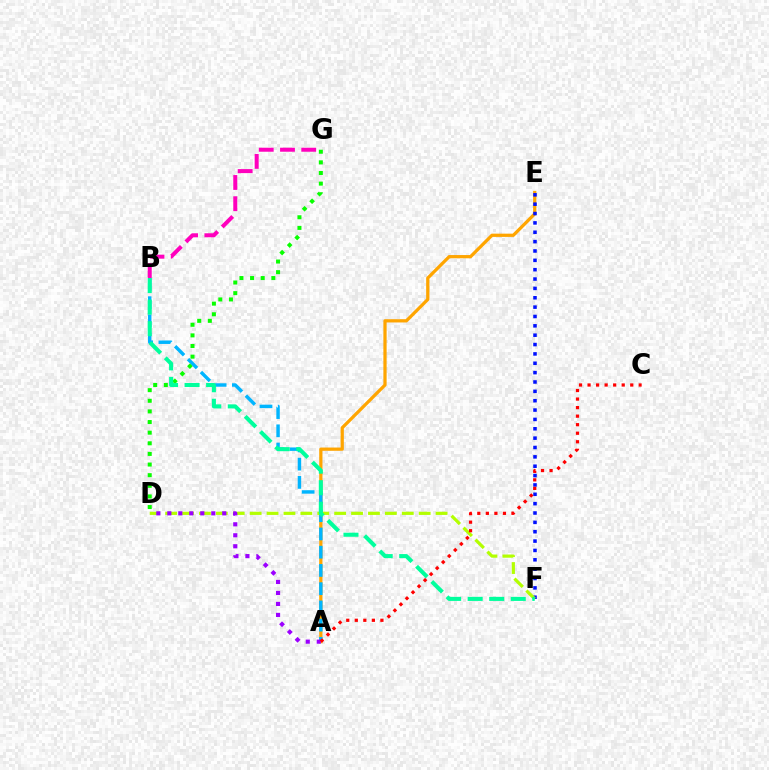{('B', 'G'): [{'color': '#ff00bd', 'line_style': 'dashed', 'thickness': 2.89}], ('A', 'E'): [{'color': '#ffa500', 'line_style': 'solid', 'thickness': 2.34}], ('E', 'F'): [{'color': '#0010ff', 'line_style': 'dotted', 'thickness': 2.54}], ('A', 'B'): [{'color': '#00b5ff', 'line_style': 'dashed', 'thickness': 2.48}], ('D', 'F'): [{'color': '#b3ff00', 'line_style': 'dashed', 'thickness': 2.3}], ('D', 'G'): [{'color': '#08ff00', 'line_style': 'dotted', 'thickness': 2.89}], ('A', 'D'): [{'color': '#9b00ff', 'line_style': 'dotted', 'thickness': 2.99}], ('B', 'F'): [{'color': '#00ff9d', 'line_style': 'dashed', 'thickness': 2.93}], ('A', 'C'): [{'color': '#ff0000', 'line_style': 'dotted', 'thickness': 2.32}]}